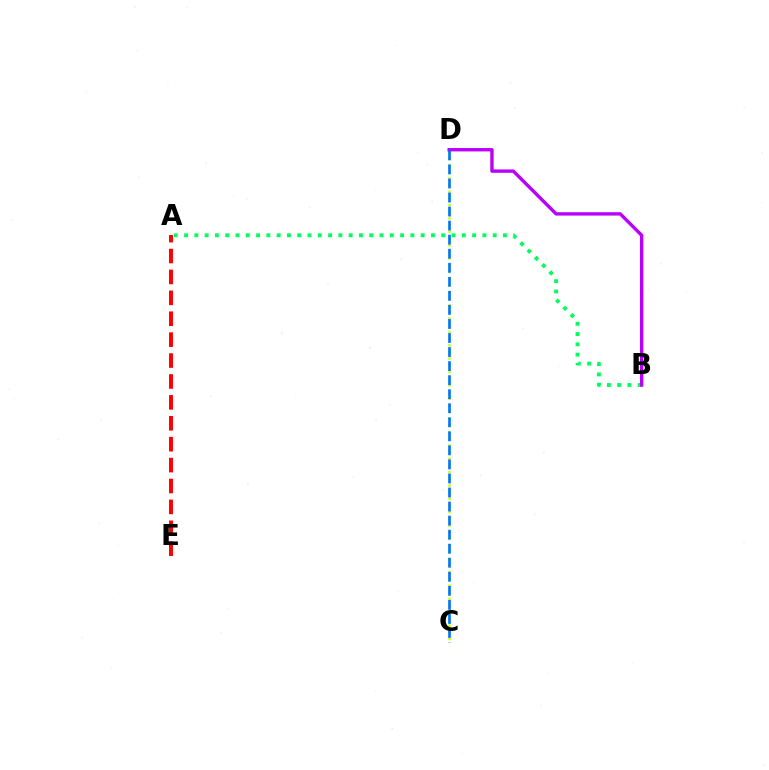{('A', 'B'): [{'color': '#00ff5c', 'line_style': 'dotted', 'thickness': 2.8}], ('C', 'D'): [{'color': '#d1ff00', 'line_style': 'dotted', 'thickness': 1.81}, {'color': '#0074ff', 'line_style': 'dashed', 'thickness': 1.91}], ('B', 'D'): [{'color': '#b900ff', 'line_style': 'solid', 'thickness': 2.43}], ('A', 'E'): [{'color': '#ff0000', 'line_style': 'dashed', 'thickness': 2.84}]}